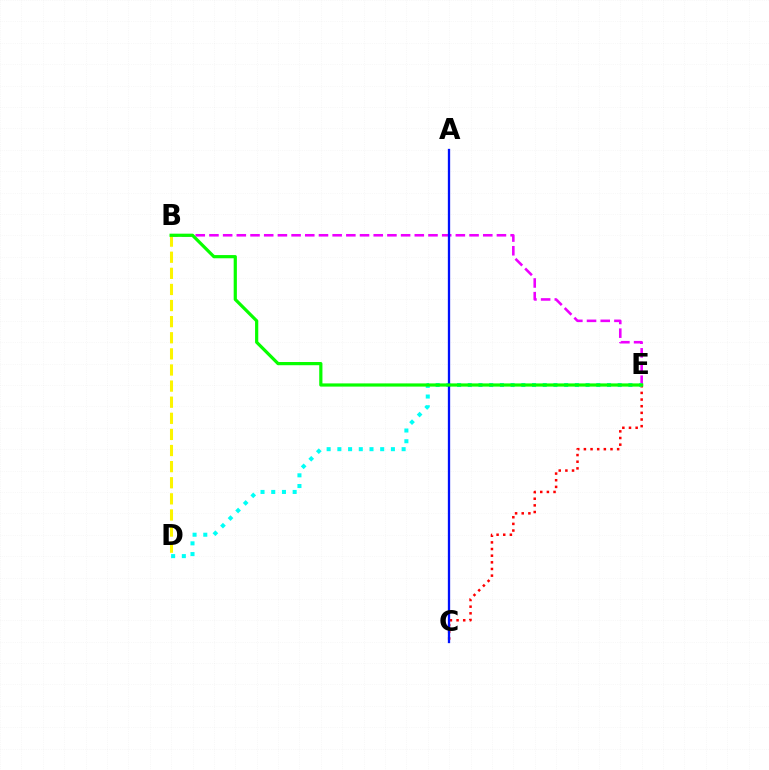{('C', 'E'): [{'color': '#ff0000', 'line_style': 'dotted', 'thickness': 1.81}], ('B', 'E'): [{'color': '#ee00ff', 'line_style': 'dashed', 'thickness': 1.86}, {'color': '#08ff00', 'line_style': 'solid', 'thickness': 2.31}], ('D', 'E'): [{'color': '#00fff6', 'line_style': 'dotted', 'thickness': 2.91}], ('B', 'D'): [{'color': '#fcf500', 'line_style': 'dashed', 'thickness': 2.19}], ('A', 'C'): [{'color': '#0010ff', 'line_style': 'solid', 'thickness': 1.66}]}